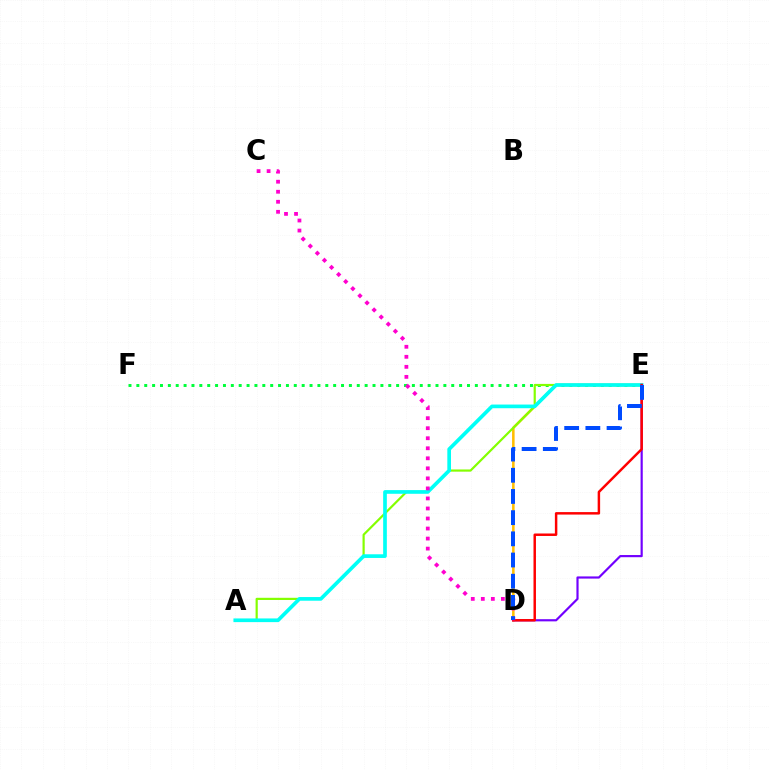{('E', 'F'): [{'color': '#00ff39', 'line_style': 'dotted', 'thickness': 2.14}], ('D', 'E'): [{'color': '#ffbd00', 'line_style': 'solid', 'thickness': 1.83}, {'color': '#7200ff', 'line_style': 'solid', 'thickness': 1.57}, {'color': '#ff0000', 'line_style': 'solid', 'thickness': 1.78}, {'color': '#004bff', 'line_style': 'dashed', 'thickness': 2.88}], ('A', 'E'): [{'color': '#84ff00', 'line_style': 'solid', 'thickness': 1.58}, {'color': '#00fff6', 'line_style': 'solid', 'thickness': 2.65}], ('C', 'D'): [{'color': '#ff00cf', 'line_style': 'dotted', 'thickness': 2.73}]}